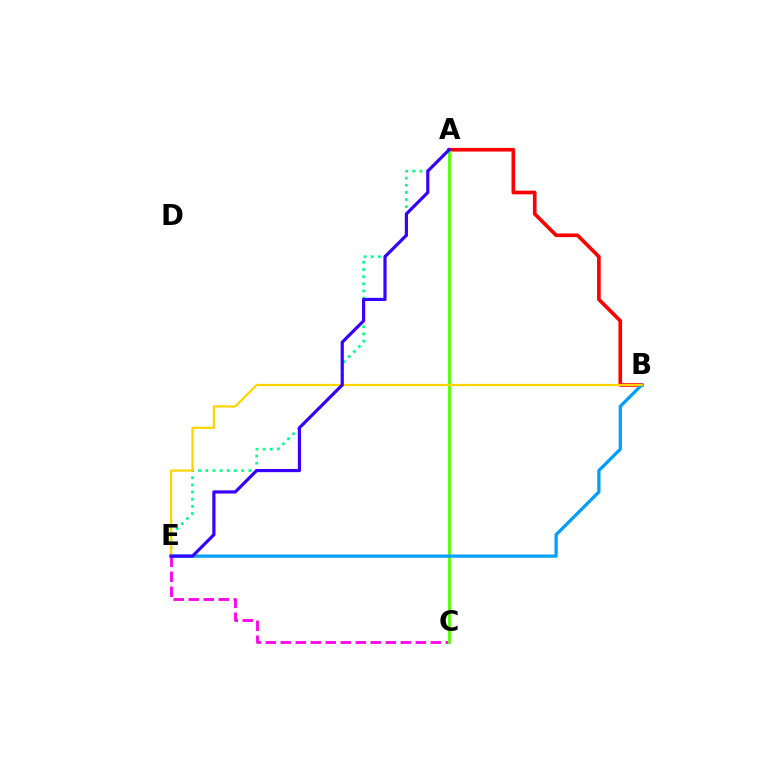{('C', 'E'): [{'color': '#ff00ed', 'line_style': 'dashed', 'thickness': 2.04}], ('A', 'B'): [{'color': '#ff0000', 'line_style': 'solid', 'thickness': 2.63}], ('A', 'C'): [{'color': '#4fff00', 'line_style': 'solid', 'thickness': 2.01}], ('A', 'E'): [{'color': '#00ff86', 'line_style': 'dotted', 'thickness': 1.94}, {'color': '#3700ff', 'line_style': 'solid', 'thickness': 2.29}], ('B', 'E'): [{'color': '#009eff', 'line_style': 'solid', 'thickness': 2.33}, {'color': '#ffd500', 'line_style': 'solid', 'thickness': 1.59}]}